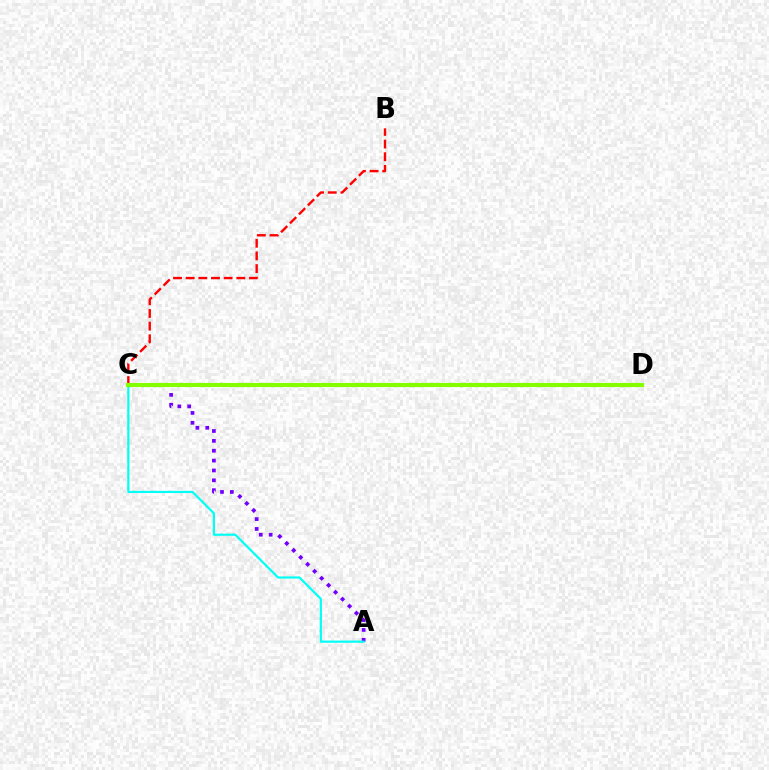{('B', 'C'): [{'color': '#ff0000', 'line_style': 'dashed', 'thickness': 1.72}], ('A', 'C'): [{'color': '#7200ff', 'line_style': 'dotted', 'thickness': 2.68}, {'color': '#00fff6', 'line_style': 'solid', 'thickness': 1.57}], ('C', 'D'): [{'color': '#84ff00', 'line_style': 'solid', 'thickness': 2.96}]}